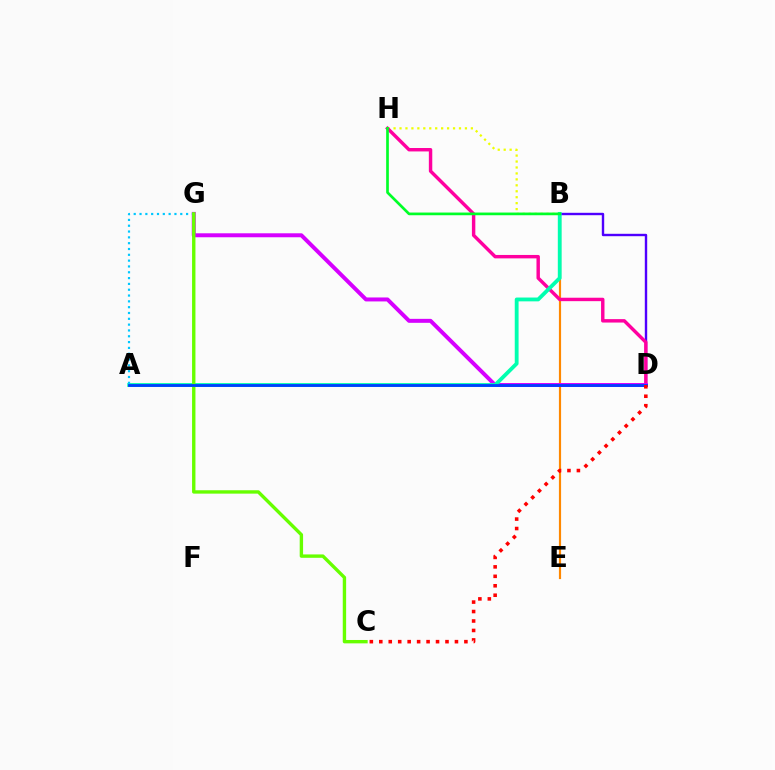{('B', 'E'): [{'color': '#ff8800', 'line_style': 'solid', 'thickness': 1.56}], ('B', 'D'): [{'color': '#4f00ff', 'line_style': 'solid', 'thickness': 1.73}], ('B', 'H'): [{'color': '#eeff00', 'line_style': 'dotted', 'thickness': 1.62}, {'color': '#00ff27', 'line_style': 'solid', 'thickness': 1.93}], ('D', 'H'): [{'color': '#ff00a0', 'line_style': 'solid', 'thickness': 2.47}], ('D', 'G'): [{'color': '#d600ff', 'line_style': 'solid', 'thickness': 2.86}], ('A', 'B'): [{'color': '#00ffaf', 'line_style': 'solid', 'thickness': 2.75}], ('A', 'G'): [{'color': '#00c7ff', 'line_style': 'dotted', 'thickness': 1.58}], ('C', 'G'): [{'color': '#66ff00', 'line_style': 'solid', 'thickness': 2.43}], ('A', 'D'): [{'color': '#003fff', 'line_style': 'solid', 'thickness': 2.03}], ('C', 'D'): [{'color': '#ff0000', 'line_style': 'dotted', 'thickness': 2.57}]}